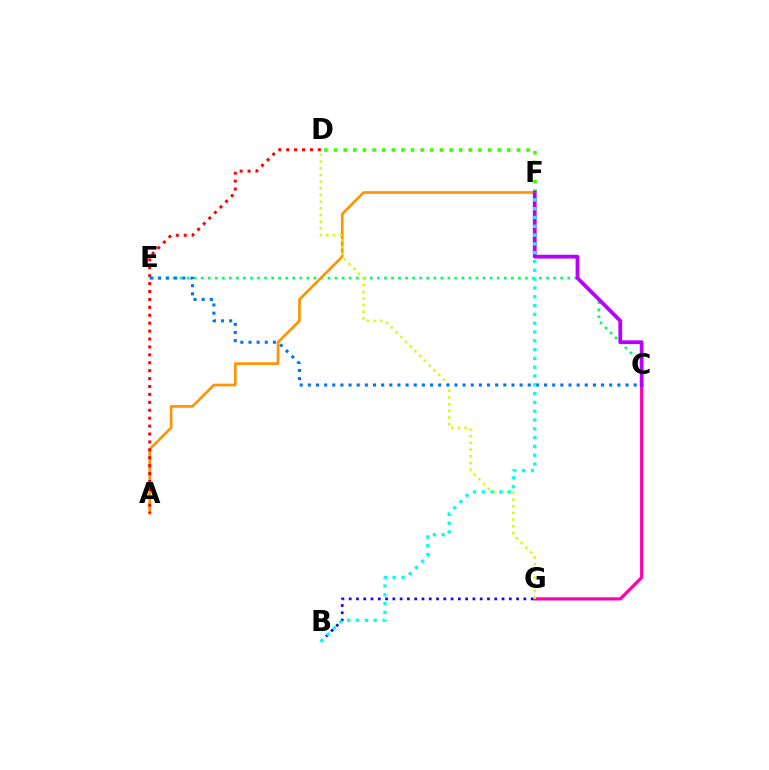{('D', 'F'): [{'color': '#3dff00', 'line_style': 'dotted', 'thickness': 2.61}], ('C', 'G'): [{'color': '#ff00ac', 'line_style': 'solid', 'thickness': 2.28}], ('C', 'E'): [{'color': '#00ff5c', 'line_style': 'dotted', 'thickness': 1.92}, {'color': '#0074ff', 'line_style': 'dotted', 'thickness': 2.21}], ('B', 'G'): [{'color': '#2500ff', 'line_style': 'dotted', 'thickness': 1.98}], ('A', 'F'): [{'color': '#ff9400', 'line_style': 'solid', 'thickness': 1.93}], ('A', 'D'): [{'color': '#ff0000', 'line_style': 'dotted', 'thickness': 2.15}], ('D', 'G'): [{'color': '#d1ff00', 'line_style': 'dotted', 'thickness': 1.82}], ('C', 'F'): [{'color': '#b900ff', 'line_style': 'solid', 'thickness': 2.73}], ('B', 'F'): [{'color': '#00fff6', 'line_style': 'dotted', 'thickness': 2.39}]}